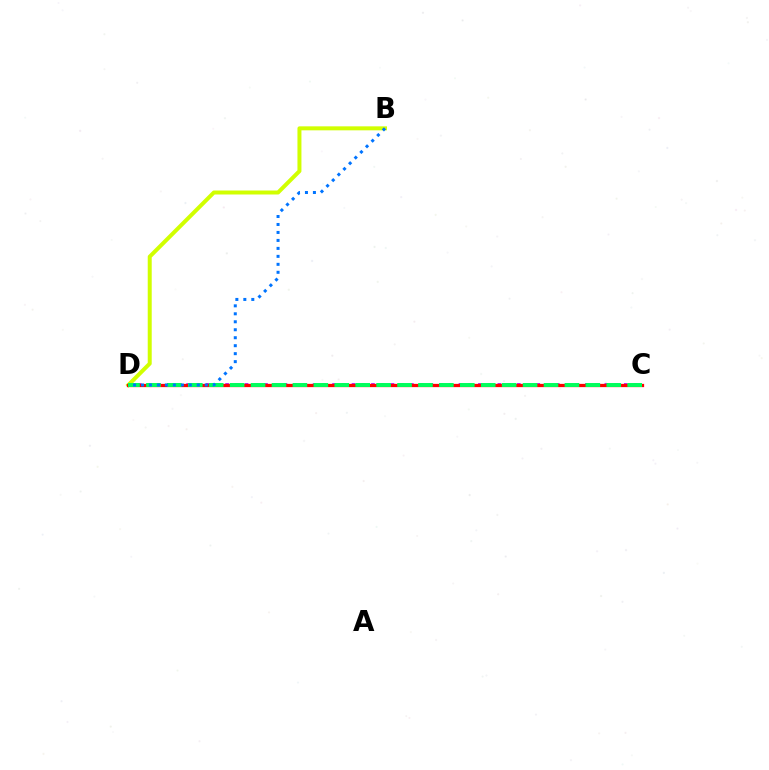{('B', 'D'): [{'color': '#d1ff00', 'line_style': 'solid', 'thickness': 2.87}, {'color': '#0074ff', 'line_style': 'dotted', 'thickness': 2.17}], ('C', 'D'): [{'color': '#b900ff', 'line_style': 'dotted', 'thickness': 2.64}, {'color': '#ff0000', 'line_style': 'solid', 'thickness': 2.35}, {'color': '#00ff5c', 'line_style': 'dashed', 'thickness': 2.84}]}